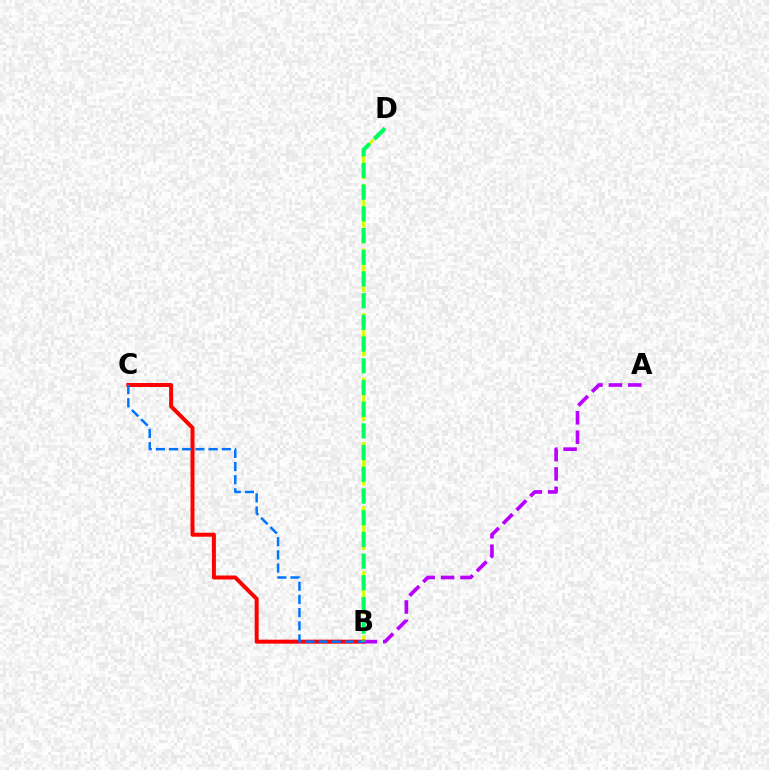{('B', 'D'): [{'color': '#d1ff00', 'line_style': 'dashed', 'thickness': 2.19}, {'color': '#00ff5c', 'line_style': 'dashed', 'thickness': 2.95}], ('B', 'C'): [{'color': '#ff0000', 'line_style': 'solid', 'thickness': 2.87}, {'color': '#0074ff', 'line_style': 'dashed', 'thickness': 1.79}], ('A', 'B'): [{'color': '#b900ff', 'line_style': 'dashed', 'thickness': 2.63}]}